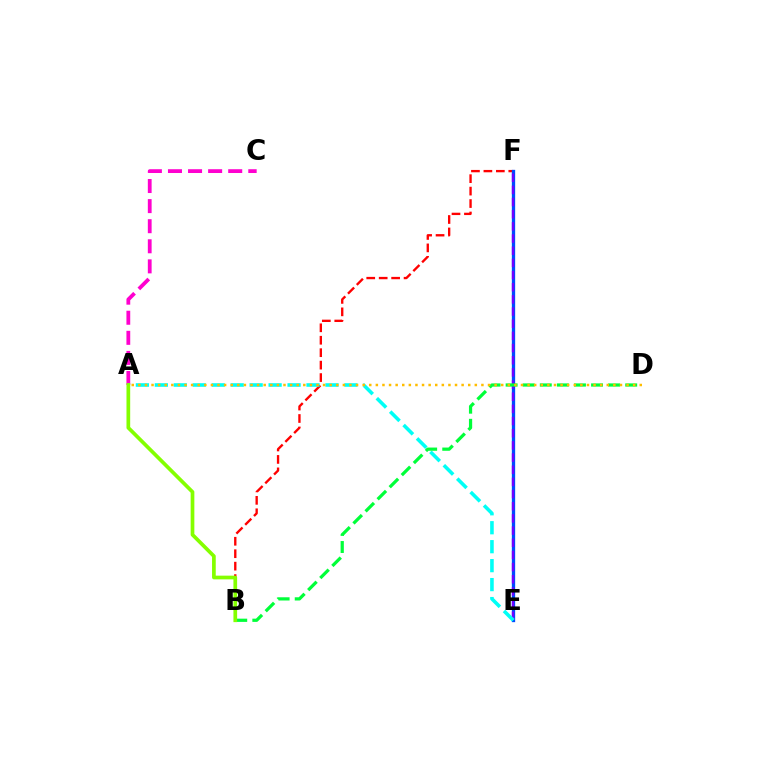{('B', 'F'): [{'color': '#ff0000', 'line_style': 'dashed', 'thickness': 1.69}], ('E', 'F'): [{'color': '#004bff', 'line_style': 'solid', 'thickness': 2.38}, {'color': '#7200ff', 'line_style': 'dashed', 'thickness': 1.65}], ('A', 'C'): [{'color': '#ff00cf', 'line_style': 'dashed', 'thickness': 2.73}], ('A', 'E'): [{'color': '#00fff6', 'line_style': 'dashed', 'thickness': 2.58}], ('B', 'D'): [{'color': '#00ff39', 'line_style': 'dashed', 'thickness': 2.32}], ('A', 'B'): [{'color': '#84ff00', 'line_style': 'solid', 'thickness': 2.66}], ('A', 'D'): [{'color': '#ffbd00', 'line_style': 'dotted', 'thickness': 1.79}]}